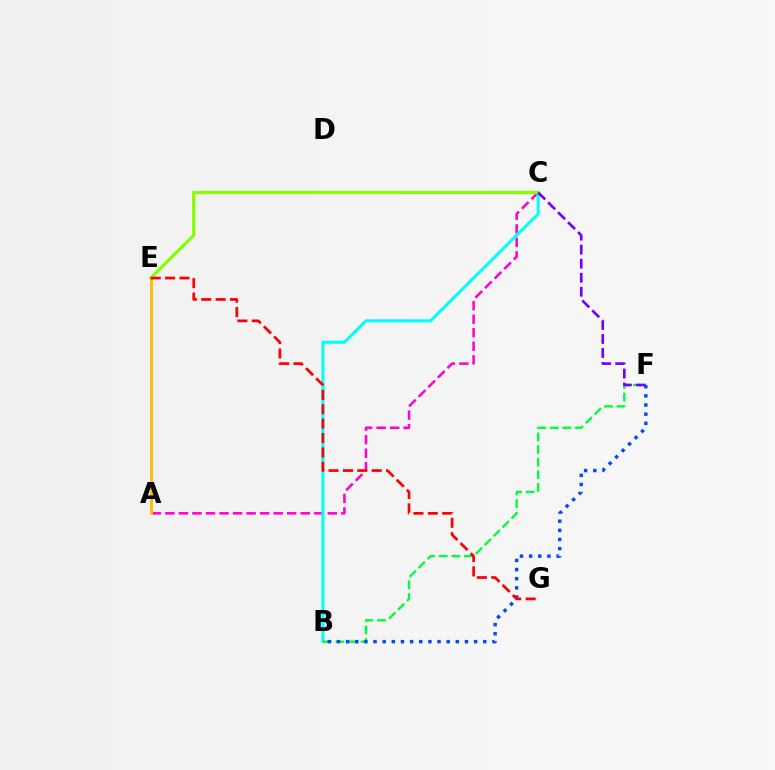{('A', 'C'): [{'color': '#ff00cf', 'line_style': 'dashed', 'thickness': 1.84}], ('B', 'C'): [{'color': '#00fff6', 'line_style': 'solid', 'thickness': 2.18}], ('B', 'F'): [{'color': '#00ff39', 'line_style': 'dashed', 'thickness': 1.71}, {'color': '#004bff', 'line_style': 'dotted', 'thickness': 2.48}], ('C', 'E'): [{'color': '#84ff00', 'line_style': 'solid', 'thickness': 2.32}], ('C', 'F'): [{'color': '#7200ff', 'line_style': 'dashed', 'thickness': 1.91}], ('A', 'E'): [{'color': '#ffbd00', 'line_style': 'solid', 'thickness': 2.06}], ('E', 'G'): [{'color': '#ff0000', 'line_style': 'dashed', 'thickness': 1.95}]}